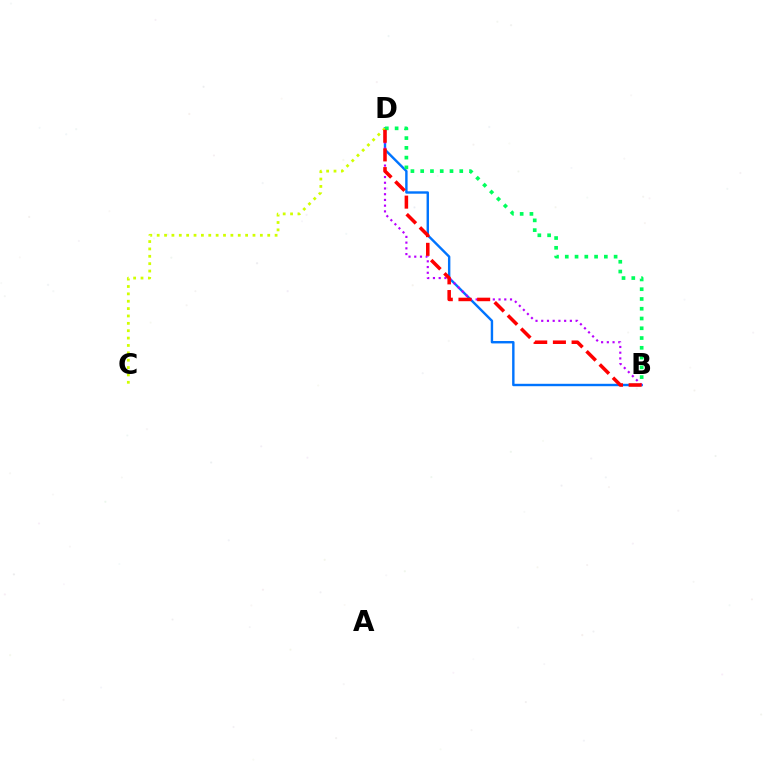{('B', 'D'): [{'color': '#0074ff', 'line_style': 'solid', 'thickness': 1.73}, {'color': '#b900ff', 'line_style': 'dotted', 'thickness': 1.56}, {'color': '#00ff5c', 'line_style': 'dotted', 'thickness': 2.65}, {'color': '#ff0000', 'line_style': 'dashed', 'thickness': 2.54}], ('C', 'D'): [{'color': '#d1ff00', 'line_style': 'dotted', 'thickness': 2.0}]}